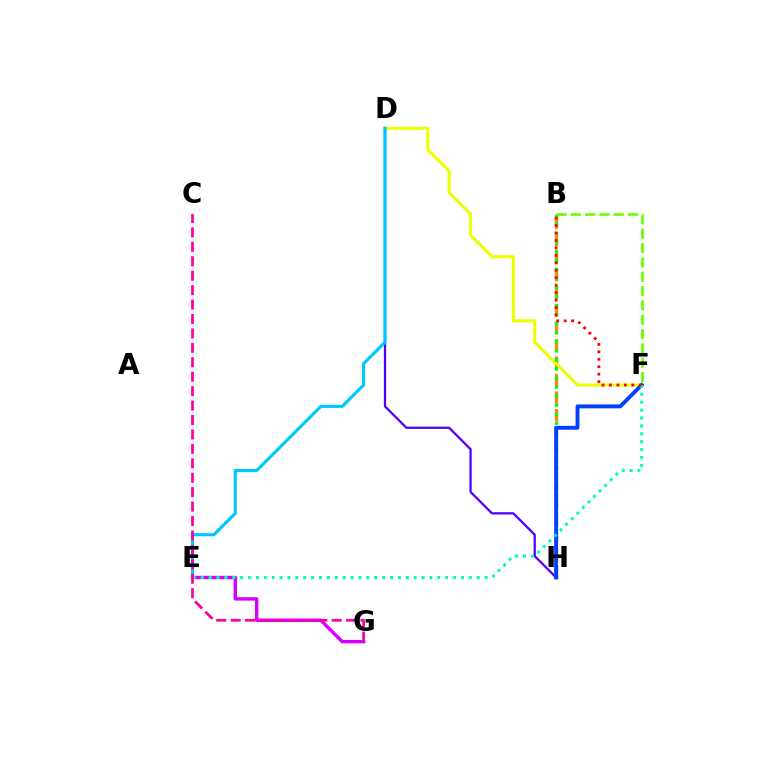{('B', 'H'): [{'color': '#ff8800', 'line_style': 'dashed', 'thickness': 2.37}, {'color': '#00ff27', 'line_style': 'dotted', 'thickness': 2.45}], ('E', 'G'): [{'color': '#d600ff', 'line_style': 'solid', 'thickness': 2.45}], ('D', 'F'): [{'color': '#eeff00', 'line_style': 'solid', 'thickness': 2.22}], ('D', 'H'): [{'color': '#4f00ff', 'line_style': 'solid', 'thickness': 1.63}], ('D', 'E'): [{'color': '#00c7ff', 'line_style': 'solid', 'thickness': 2.27}], ('F', 'H'): [{'color': '#003fff', 'line_style': 'solid', 'thickness': 2.79}], ('E', 'F'): [{'color': '#00ffaf', 'line_style': 'dotted', 'thickness': 2.14}], ('B', 'F'): [{'color': '#66ff00', 'line_style': 'dashed', 'thickness': 1.95}, {'color': '#ff0000', 'line_style': 'dotted', 'thickness': 2.03}], ('C', 'G'): [{'color': '#ff00a0', 'line_style': 'dashed', 'thickness': 1.96}]}